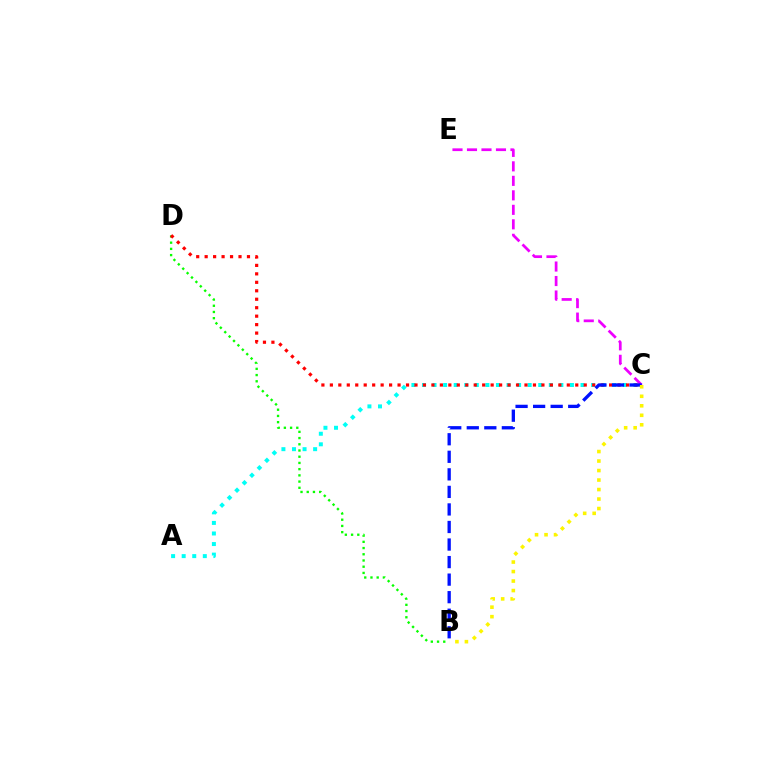{('B', 'D'): [{'color': '#08ff00', 'line_style': 'dotted', 'thickness': 1.69}], ('A', 'C'): [{'color': '#00fff6', 'line_style': 'dotted', 'thickness': 2.87}], ('C', 'E'): [{'color': '#ee00ff', 'line_style': 'dashed', 'thickness': 1.97}], ('C', 'D'): [{'color': '#ff0000', 'line_style': 'dotted', 'thickness': 2.3}], ('B', 'C'): [{'color': '#0010ff', 'line_style': 'dashed', 'thickness': 2.38}, {'color': '#fcf500', 'line_style': 'dotted', 'thickness': 2.58}]}